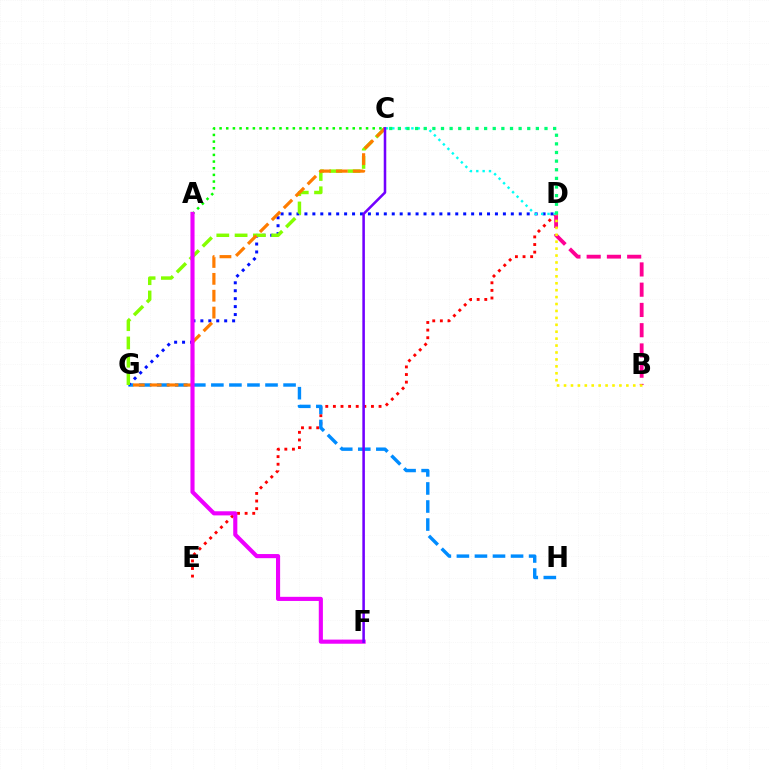{('D', 'E'): [{'color': '#ff0000', 'line_style': 'dotted', 'thickness': 2.07}], ('B', 'D'): [{'color': '#ff0094', 'line_style': 'dashed', 'thickness': 2.75}, {'color': '#fcf500', 'line_style': 'dotted', 'thickness': 1.88}], ('G', 'H'): [{'color': '#008cff', 'line_style': 'dashed', 'thickness': 2.45}], ('D', 'G'): [{'color': '#0010ff', 'line_style': 'dotted', 'thickness': 2.16}], ('C', 'G'): [{'color': '#84ff00', 'line_style': 'dashed', 'thickness': 2.48}, {'color': '#ff7c00', 'line_style': 'dashed', 'thickness': 2.29}], ('C', 'D'): [{'color': '#00fff6', 'line_style': 'dotted', 'thickness': 1.73}, {'color': '#00ff74', 'line_style': 'dotted', 'thickness': 2.34}], ('A', 'C'): [{'color': '#08ff00', 'line_style': 'dotted', 'thickness': 1.81}], ('A', 'F'): [{'color': '#ee00ff', 'line_style': 'solid', 'thickness': 2.97}], ('C', 'F'): [{'color': '#7200ff', 'line_style': 'solid', 'thickness': 1.84}]}